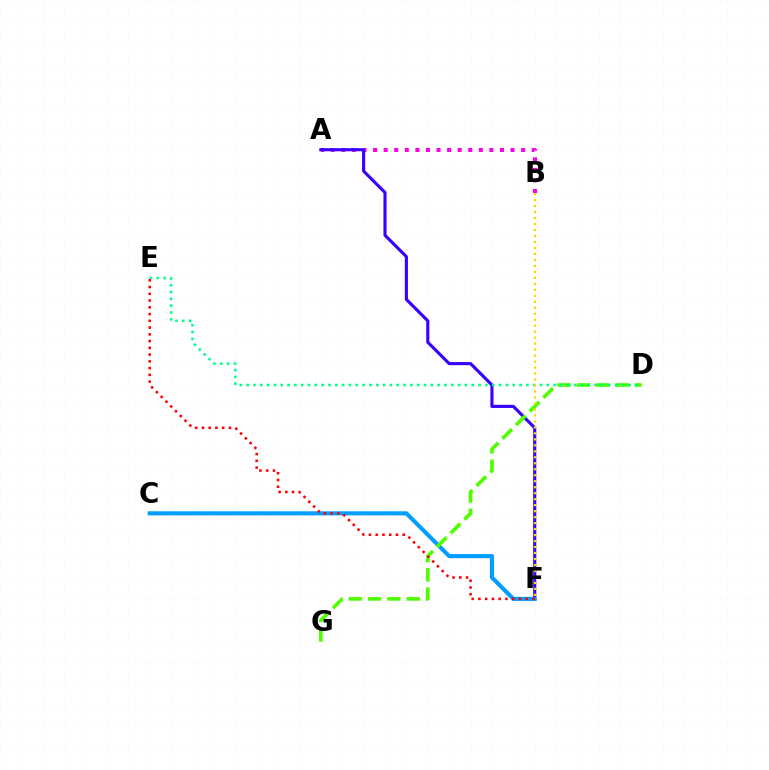{('A', 'B'): [{'color': '#ff00ed', 'line_style': 'dotted', 'thickness': 2.87}], ('A', 'F'): [{'color': '#3700ff', 'line_style': 'solid', 'thickness': 2.24}], ('C', 'F'): [{'color': '#009eff', 'line_style': 'solid', 'thickness': 2.94}], ('D', 'G'): [{'color': '#4fff00', 'line_style': 'dashed', 'thickness': 2.62}], ('D', 'E'): [{'color': '#00ff86', 'line_style': 'dotted', 'thickness': 1.85}], ('E', 'F'): [{'color': '#ff0000', 'line_style': 'dotted', 'thickness': 1.84}], ('B', 'F'): [{'color': '#ffd500', 'line_style': 'dotted', 'thickness': 1.63}]}